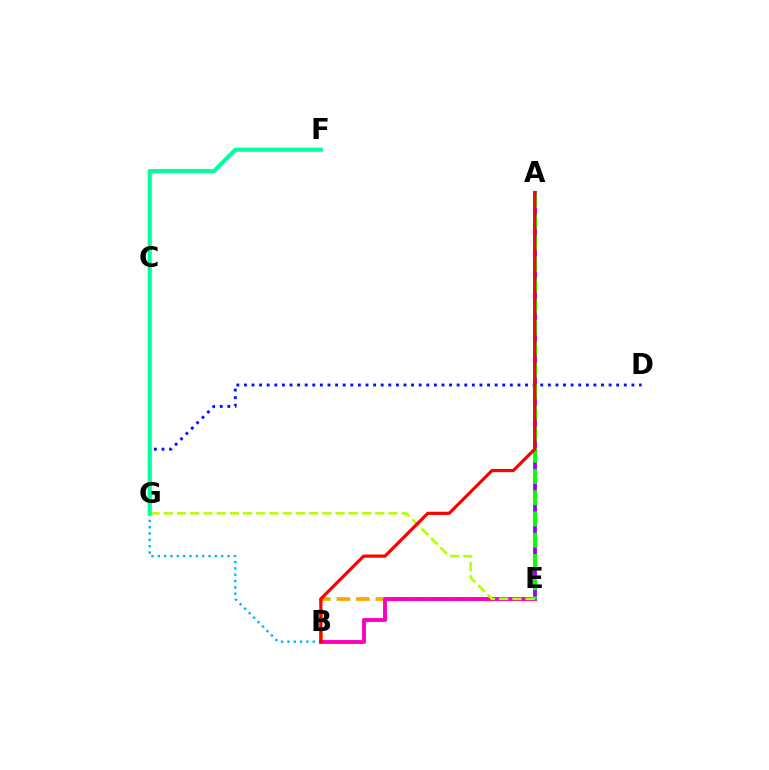{('A', 'E'): [{'color': '#9b00ff', 'line_style': 'solid', 'thickness': 2.74}, {'color': '#08ff00', 'line_style': 'dashed', 'thickness': 2.88}], ('B', 'G'): [{'color': '#00b5ff', 'line_style': 'dotted', 'thickness': 1.72}], ('D', 'G'): [{'color': '#0010ff', 'line_style': 'dotted', 'thickness': 2.06}], ('B', 'E'): [{'color': '#ffa500', 'line_style': 'dashed', 'thickness': 2.65}, {'color': '#ff00bd', 'line_style': 'solid', 'thickness': 2.82}], ('E', 'G'): [{'color': '#b3ff00', 'line_style': 'dashed', 'thickness': 1.8}], ('A', 'B'): [{'color': '#ff0000', 'line_style': 'solid', 'thickness': 2.28}], ('F', 'G'): [{'color': '#00ff9d', 'line_style': 'solid', 'thickness': 2.96}]}